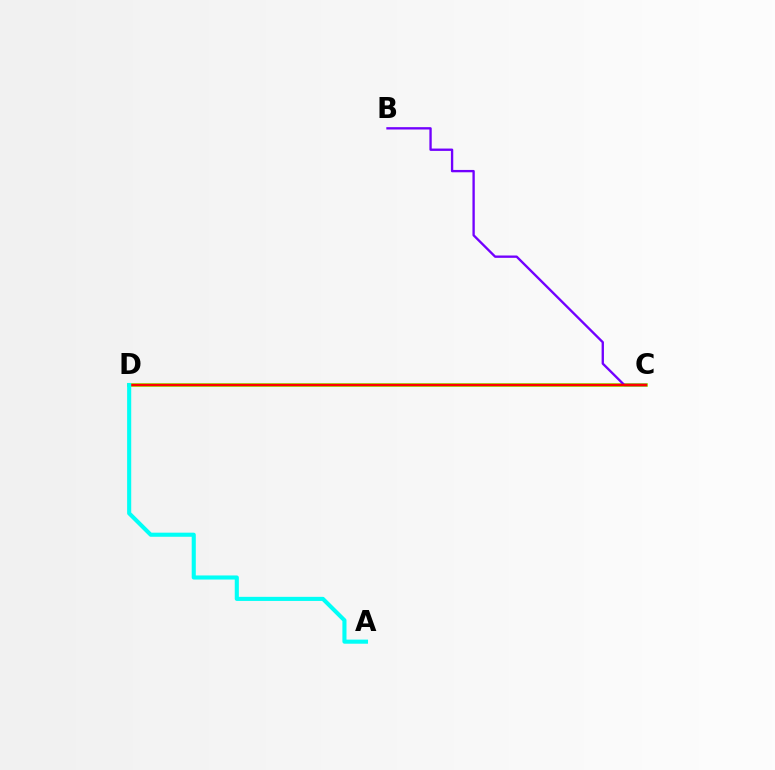{('C', 'D'): [{'color': '#84ff00', 'line_style': 'solid', 'thickness': 2.62}, {'color': '#ff0000', 'line_style': 'solid', 'thickness': 1.79}], ('B', 'C'): [{'color': '#7200ff', 'line_style': 'solid', 'thickness': 1.69}], ('A', 'D'): [{'color': '#00fff6', 'line_style': 'solid', 'thickness': 2.95}]}